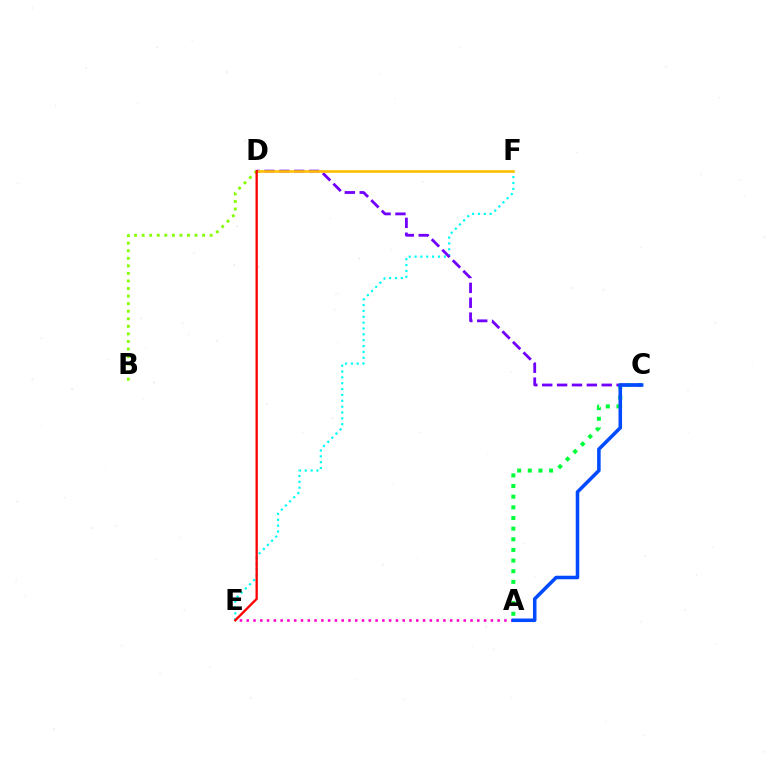{('A', 'C'): [{'color': '#00ff39', 'line_style': 'dotted', 'thickness': 2.89}, {'color': '#004bff', 'line_style': 'solid', 'thickness': 2.55}], ('B', 'D'): [{'color': '#84ff00', 'line_style': 'dotted', 'thickness': 2.05}], ('E', 'F'): [{'color': '#00fff6', 'line_style': 'dotted', 'thickness': 1.59}], ('A', 'E'): [{'color': '#ff00cf', 'line_style': 'dotted', 'thickness': 1.84}], ('C', 'D'): [{'color': '#7200ff', 'line_style': 'dashed', 'thickness': 2.02}], ('D', 'F'): [{'color': '#ffbd00', 'line_style': 'solid', 'thickness': 1.87}], ('D', 'E'): [{'color': '#ff0000', 'line_style': 'solid', 'thickness': 1.67}]}